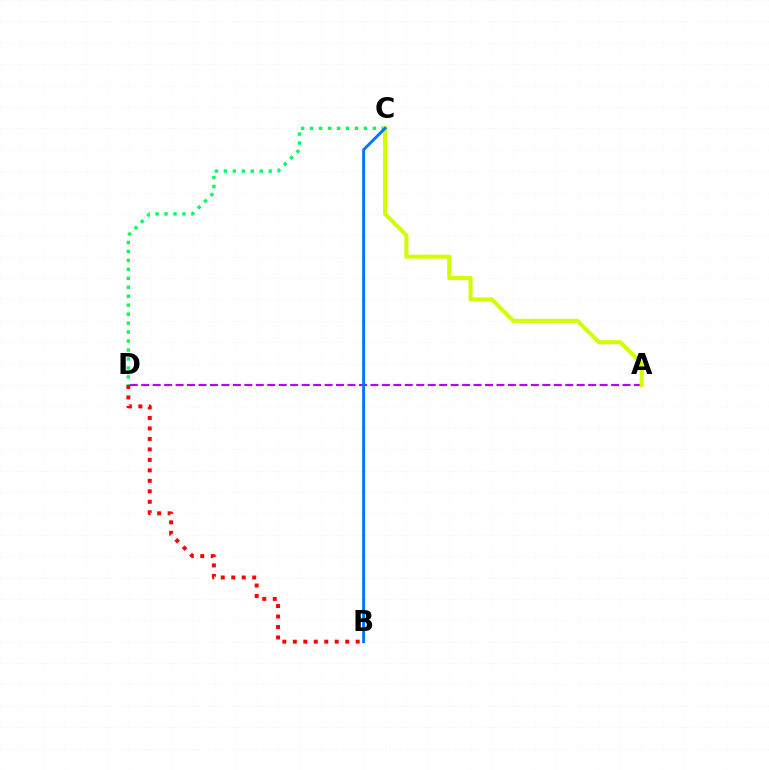{('C', 'D'): [{'color': '#00ff5c', 'line_style': 'dotted', 'thickness': 2.43}], ('B', 'D'): [{'color': '#ff0000', 'line_style': 'dotted', 'thickness': 2.85}], ('A', 'D'): [{'color': '#b900ff', 'line_style': 'dashed', 'thickness': 1.56}], ('A', 'C'): [{'color': '#d1ff00', 'line_style': 'solid', 'thickness': 2.91}], ('B', 'C'): [{'color': '#0074ff', 'line_style': 'solid', 'thickness': 2.09}]}